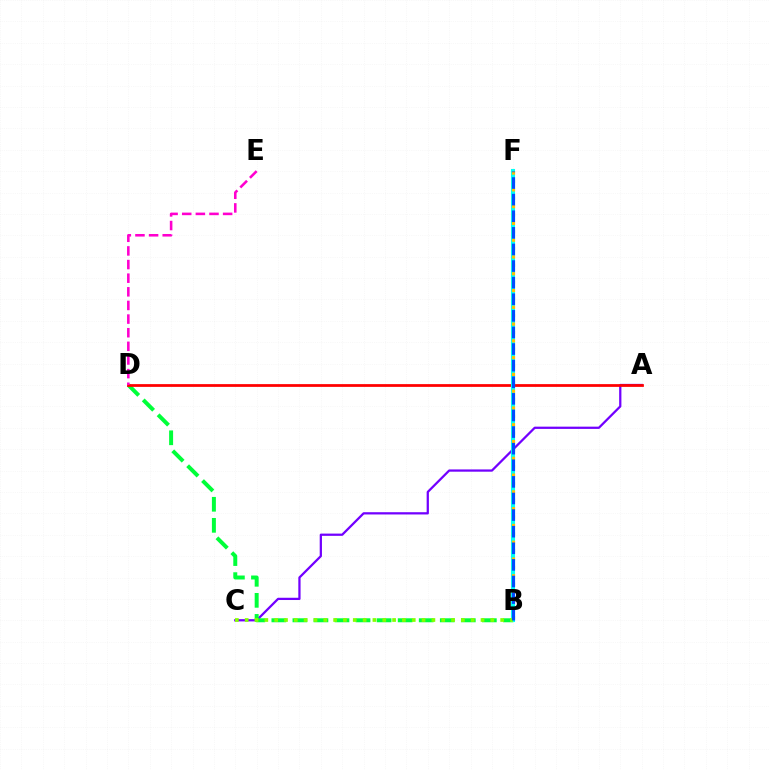{('A', 'C'): [{'color': '#7200ff', 'line_style': 'solid', 'thickness': 1.62}], ('B', 'D'): [{'color': '#00ff39', 'line_style': 'dashed', 'thickness': 2.86}], ('A', 'D'): [{'color': '#ff0000', 'line_style': 'solid', 'thickness': 1.99}], ('B', 'F'): [{'color': '#00fff6', 'line_style': 'solid', 'thickness': 2.94}, {'color': '#ffbd00', 'line_style': 'dotted', 'thickness': 2.28}, {'color': '#004bff', 'line_style': 'dashed', 'thickness': 2.26}], ('B', 'C'): [{'color': '#84ff00', 'line_style': 'dotted', 'thickness': 2.67}], ('D', 'E'): [{'color': '#ff00cf', 'line_style': 'dashed', 'thickness': 1.85}]}